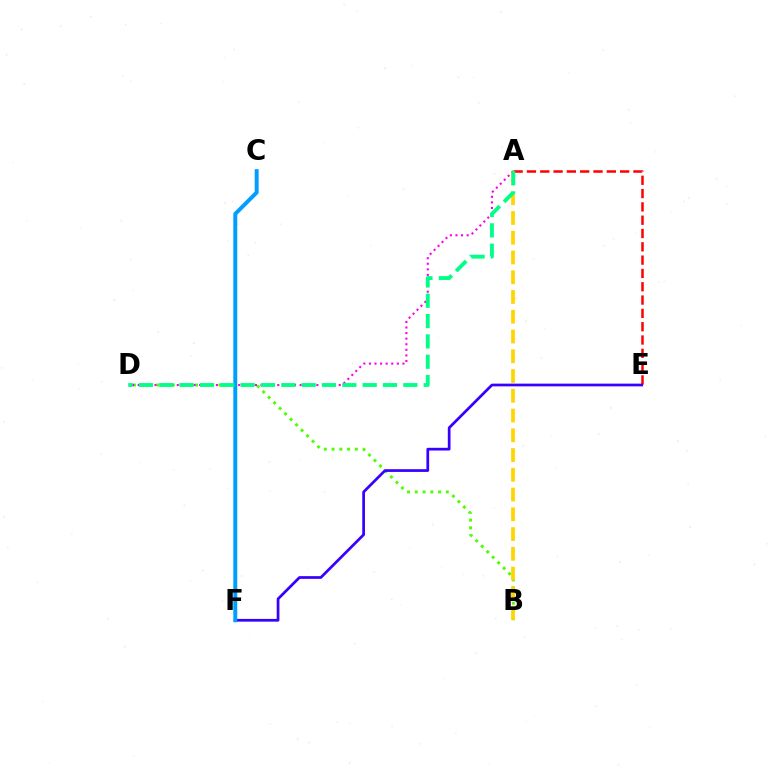{('B', 'D'): [{'color': '#4fff00', 'line_style': 'dotted', 'thickness': 2.11}], ('A', 'E'): [{'color': '#ff0000', 'line_style': 'dashed', 'thickness': 1.81}], ('E', 'F'): [{'color': '#3700ff', 'line_style': 'solid', 'thickness': 1.96}], ('A', 'B'): [{'color': '#ffd500', 'line_style': 'dashed', 'thickness': 2.68}], ('A', 'D'): [{'color': '#ff00ed', 'line_style': 'dotted', 'thickness': 1.52}, {'color': '#00ff86', 'line_style': 'dashed', 'thickness': 2.76}], ('C', 'F'): [{'color': '#009eff', 'line_style': 'solid', 'thickness': 2.84}]}